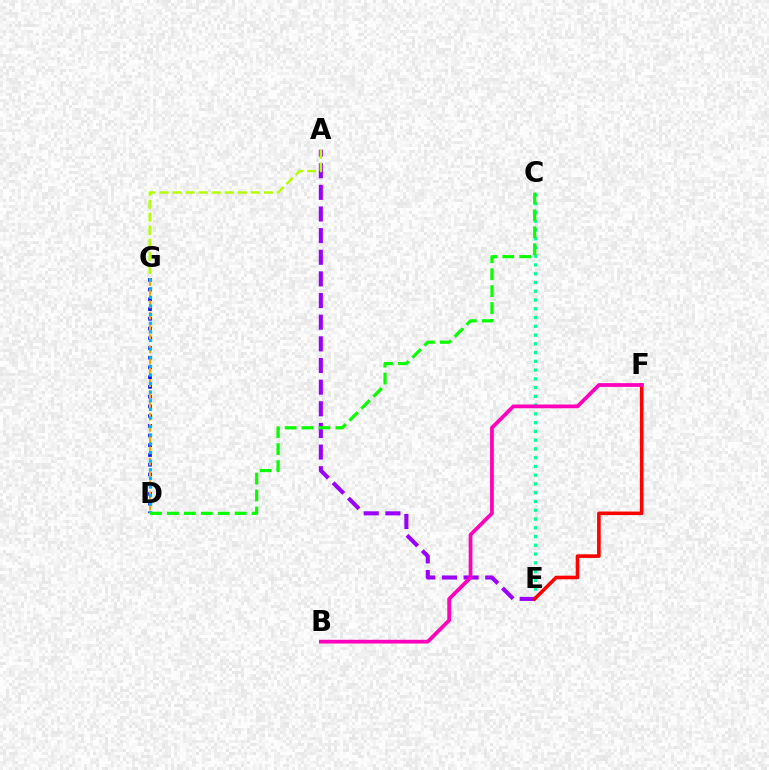{('A', 'E'): [{'color': '#9b00ff', 'line_style': 'dashed', 'thickness': 2.94}], ('C', 'E'): [{'color': '#00ff9d', 'line_style': 'dotted', 'thickness': 2.38}], ('D', 'G'): [{'color': '#0010ff', 'line_style': 'dotted', 'thickness': 2.64}, {'color': '#ffa500', 'line_style': 'dashed', 'thickness': 1.53}, {'color': '#00b5ff', 'line_style': 'dotted', 'thickness': 2.34}], ('E', 'F'): [{'color': '#ff0000', 'line_style': 'solid', 'thickness': 2.59}], ('B', 'F'): [{'color': '#ff00bd', 'line_style': 'solid', 'thickness': 2.7}], ('A', 'G'): [{'color': '#b3ff00', 'line_style': 'dashed', 'thickness': 1.77}], ('C', 'D'): [{'color': '#08ff00', 'line_style': 'dashed', 'thickness': 2.3}]}